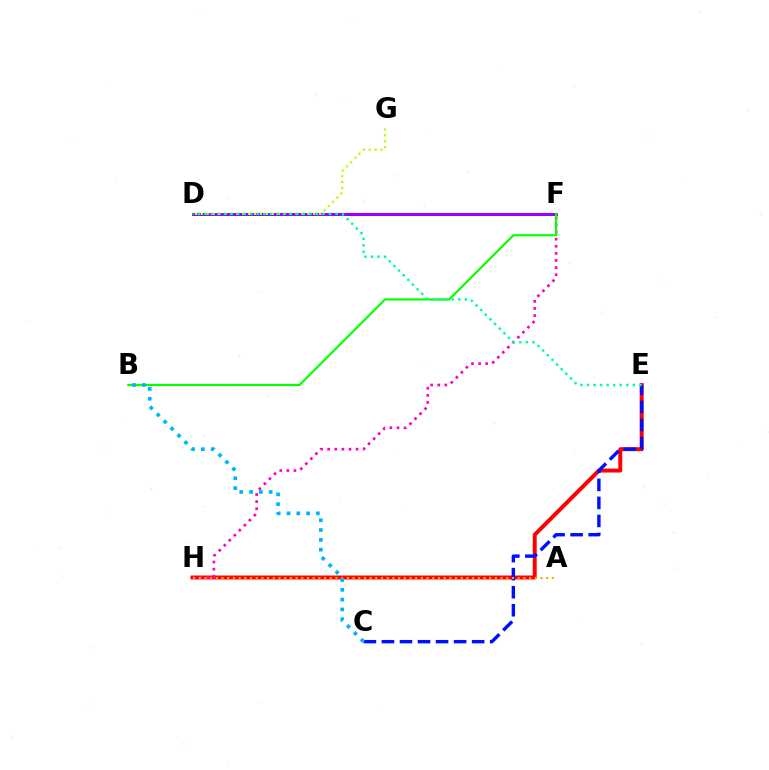{('D', 'F'): [{'color': '#9b00ff', 'line_style': 'solid', 'thickness': 2.15}], ('E', 'H'): [{'color': '#ff0000', 'line_style': 'solid', 'thickness': 2.85}], ('C', 'E'): [{'color': '#0010ff', 'line_style': 'dashed', 'thickness': 2.45}], ('F', 'H'): [{'color': '#ff00bd', 'line_style': 'dotted', 'thickness': 1.93}], ('B', 'F'): [{'color': '#08ff00', 'line_style': 'solid', 'thickness': 1.57}], ('A', 'H'): [{'color': '#ffa500', 'line_style': 'dotted', 'thickness': 1.55}], ('D', 'G'): [{'color': '#b3ff00', 'line_style': 'dotted', 'thickness': 1.61}], ('B', 'C'): [{'color': '#00b5ff', 'line_style': 'dotted', 'thickness': 2.66}], ('D', 'E'): [{'color': '#00ff9d', 'line_style': 'dotted', 'thickness': 1.78}]}